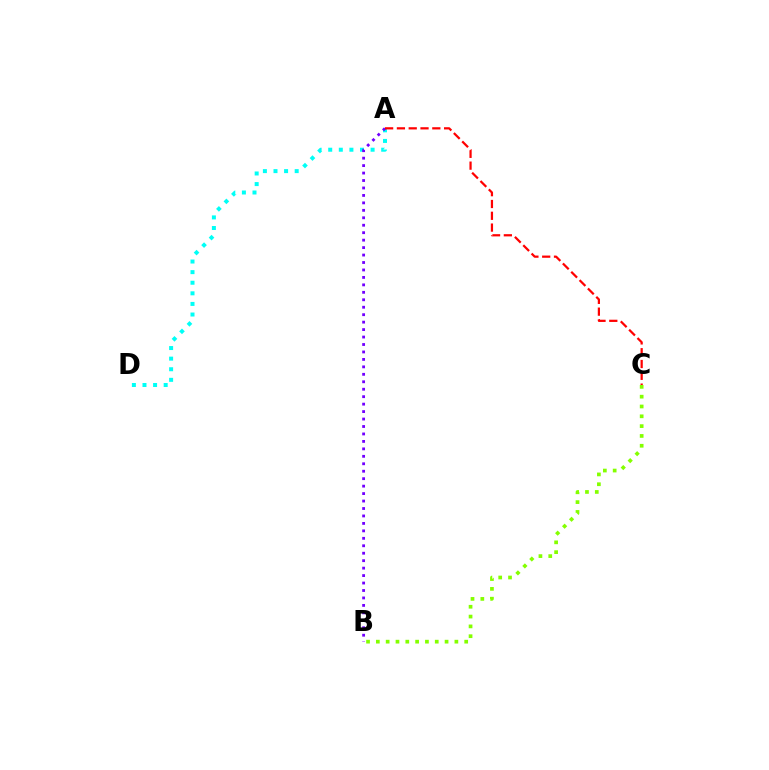{('B', 'C'): [{'color': '#84ff00', 'line_style': 'dotted', 'thickness': 2.67}], ('A', 'D'): [{'color': '#00fff6', 'line_style': 'dotted', 'thickness': 2.88}], ('A', 'B'): [{'color': '#7200ff', 'line_style': 'dotted', 'thickness': 2.03}], ('A', 'C'): [{'color': '#ff0000', 'line_style': 'dashed', 'thickness': 1.6}]}